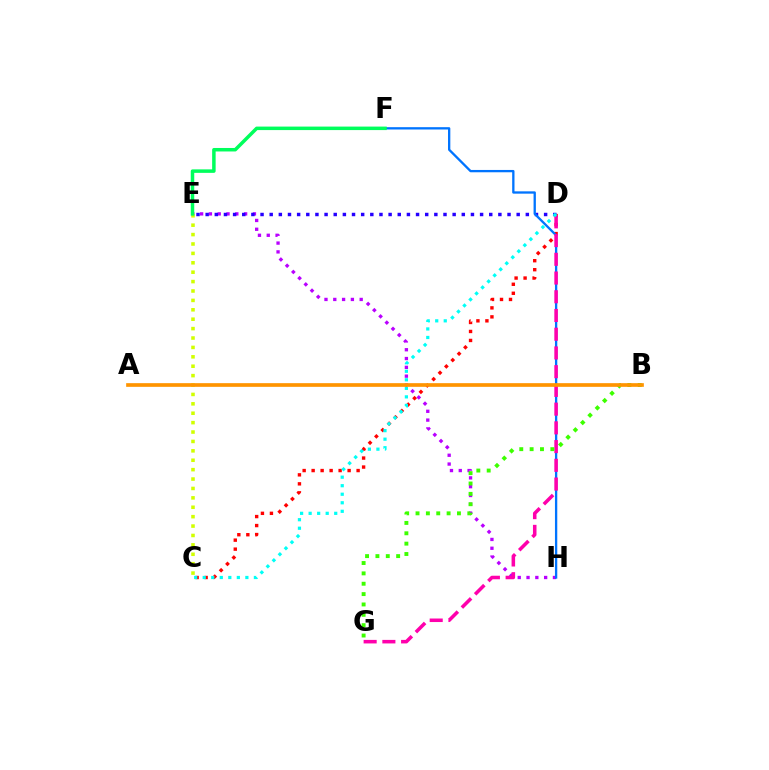{('E', 'H'): [{'color': '#b900ff', 'line_style': 'dotted', 'thickness': 2.39}], ('C', 'D'): [{'color': '#ff0000', 'line_style': 'dotted', 'thickness': 2.44}, {'color': '#00fff6', 'line_style': 'dotted', 'thickness': 2.32}], ('D', 'E'): [{'color': '#2500ff', 'line_style': 'dotted', 'thickness': 2.49}], ('F', 'H'): [{'color': '#0074ff', 'line_style': 'solid', 'thickness': 1.67}], ('C', 'E'): [{'color': '#d1ff00', 'line_style': 'dotted', 'thickness': 2.55}], ('D', 'G'): [{'color': '#ff00ac', 'line_style': 'dashed', 'thickness': 2.54}], ('B', 'G'): [{'color': '#3dff00', 'line_style': 'dotted', 'thickness': 2.81}], ('E', 'F'): [{'color': '#00ff5c', 'line_style': 'solid', 'thickness': 2.52}], ('A', 'B'): [{'color': '#ff9400', 'line_style': 'solid', 'thickness': 2.65}]}